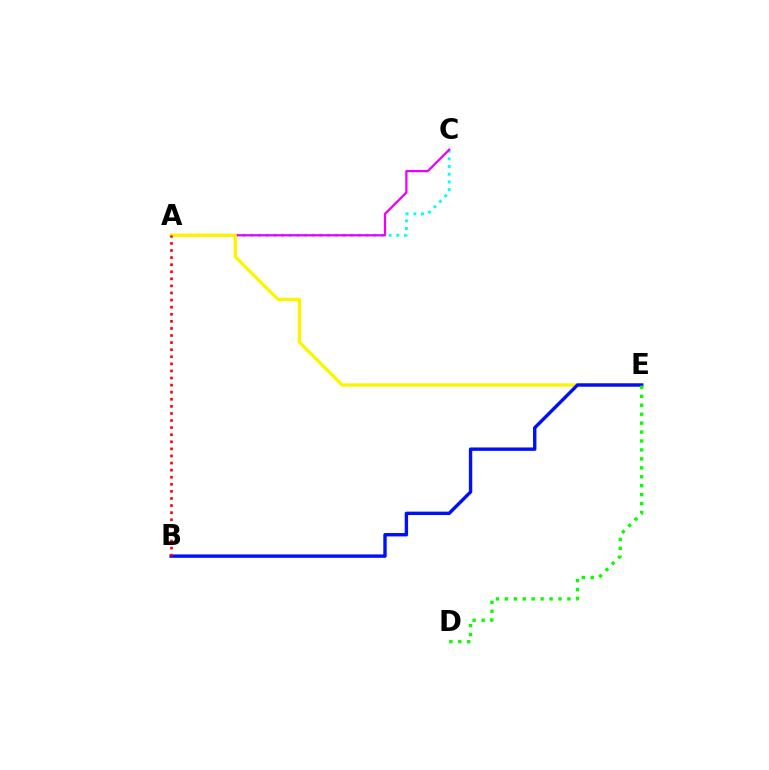{('A', 'C'): [{'color': '#00fff6', 'line_style': 'dotted', 'thickness': 2.09}, {'color': '#ee00ff', 'line_style': 'solid', 'thickness': 1.64}], ('A', 'E'): [{'color': '#fcf500', 'line_style': 'solid', 'thickness': 2.4}], ('B', 'E'): [{'color': '#0010ff', 'line_style': 'solid', 'thickness': 2.44}], ('A', 'B'): [{'color': '#ff0000', 'line_style': 'dotted', 'thickness': 1.93}], ('D', 'E'): [{'color': '#08ff00', 'line_style': 'dotted', 'thickness': 2.43}]}